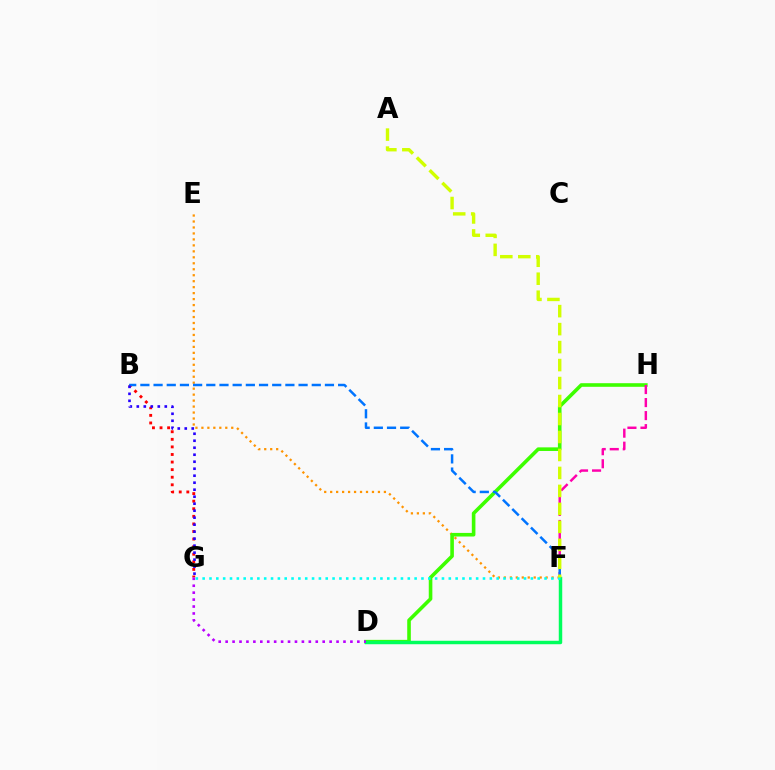{('E', 'F'): [{'color': '#ff9400', 'line_style': 'dotted', 'thickness': 1.62}], ('D', 'H'): [{'color': '#3dff00', 'line_style': 'solid', 'thickness': 2.6}], ('B', 'G'): [{'color': '#ff0000', 'line_style': 'dotted', 'thickness': 2.06}, {'color': '#2500ff', 'line_style': 'dotted', 'thickness': 1.9}], ('F', 'H'): [{'color': '#ff00ac', 'line_style': 'dashed', 'thickness': 1.77}], ('D', 'F'): [{'color': '#00ff5c', 'line_style': 'solid', 'thickness': 2.49}], ('B', 'F'): [{'color': '#0074ff', 'line_style': 'dashed', 'thickness': 1.79}], ('F', 'G'): [{'color': '#00fff6', 'line_style': 'dotted', 'thickness': 1.86}], ('A', 'F'): [{'color': '#d1ff00', 'line_style': 'dashed', 'thickness': 2.44}], ('D', 'G'): [{'color': '#b900ff', 'line_style': 'dotted', 'thickness': 1.88}]}